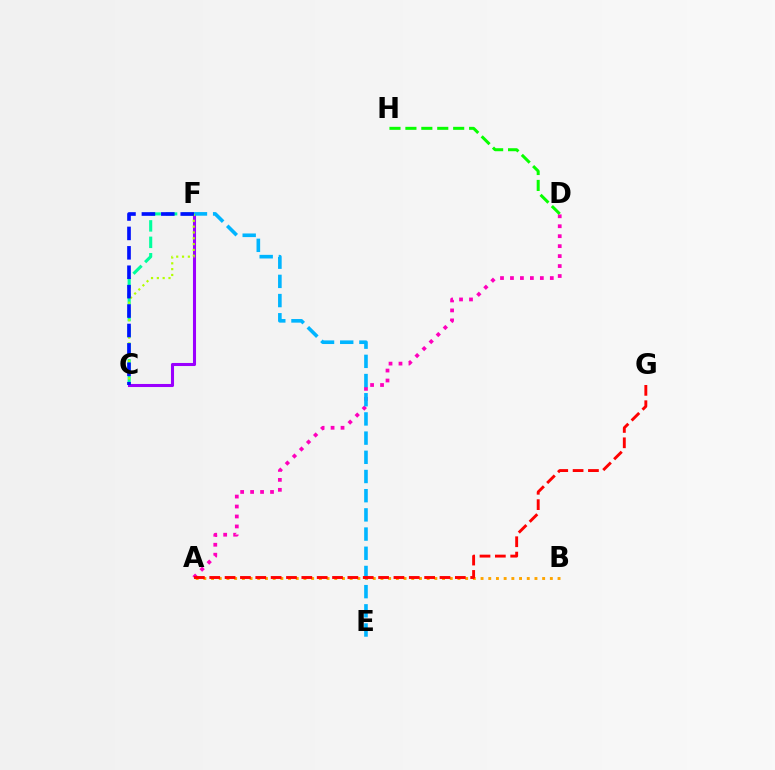{('A', 'D'): [{'color': '#ff00bd', 'line_style': 'dotted', 'thickness': 2.71}], ('C', 'F'): [{'color': '#00ff9d', 'line_style': 'dashed', 'thickness': 2.23}, {'color': '#9b00ff', 'line_style': 'solid', 'thickness': 2.21}, {'color': '#b3ff00', 'line_style': 'dotted', 'thickness': 1.58}, {'color': '#0010ff', 'line_style': 'dashed', 'thickness': 2.64}], ('A', 'B'): [{'color': '#ffa500', 'line_style': 'dotted', 'thickness': 2.09}], ('E', 'F'): [{'color': '#00b5ff', 'line_style': 'dashed', 'thickness': 2.61}], ('A', 'G'): [{'color': '#ff0000', 'line_style': 'dashed', 'thickness': 2.09}], ('D', 'H'): [{'color': '#08ff00', 'line_style': 'dashed', 'thickness': 2.16}]}